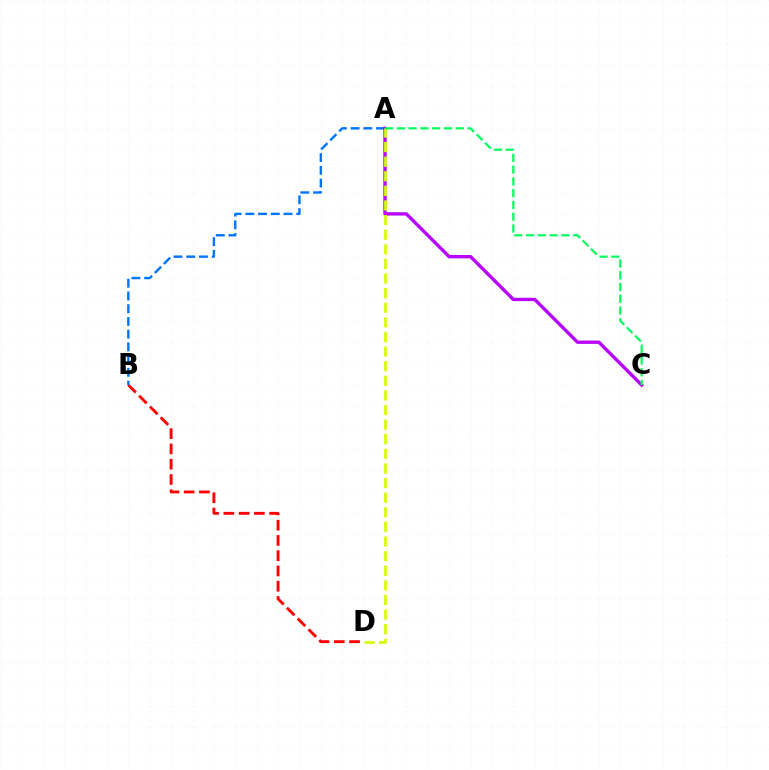{('B', 'D'): [{'color': '#ff0000', 'line_style': 'dashed', 'thickness': 2.07}], ('A', 'B'): [{'color': '#0074ff', 'line_style': 'dashed', 'thickness': 1.73}], ('A', 'C'): [{'color': '#b900ff', 'line_style': 'solid', 'thickness': 2.41}, {'color': '#00ff5c', 'line_style': 'dashed', 'thickness': 1.6}], ('A', 'D'): [{'color': '#d1ff00', 'line_style': 'dashed', 'thickness': 1.98}]}